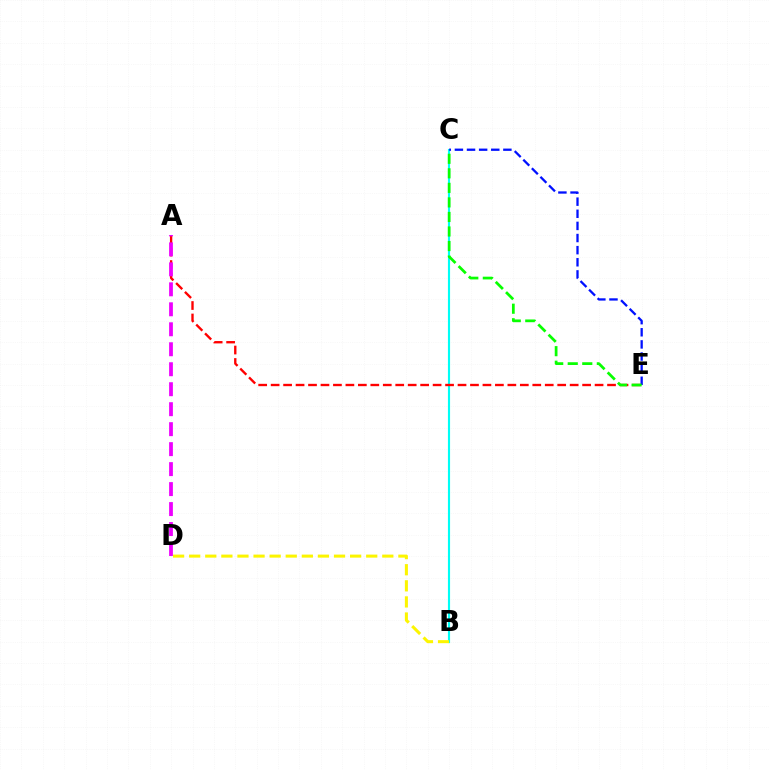{('B', 'C'): [{'color': '#00fff6', 'line_style': 'solid', 'thickness': 1.54}], ('A', 'E'): [{'color': '#ff0000', 'line_style': 'dashed', 'thickness': 1.69}], ('B', 'D'): [{'color': '#fcf500', 'line_style': 'dashed', 'thickness': 2.19}], ('A', 'D'): [{'color': '#ee00ff', 'line_style': 'dashed', 'thickness': 2.71}], ('C', 'E'): [{'color': '#0010ff', 'line_style': 'dashed', 'thickness': 1.65}, {'color': '#08ff00', 'line_style': 'dashed', 'thickness': 1.98}]}